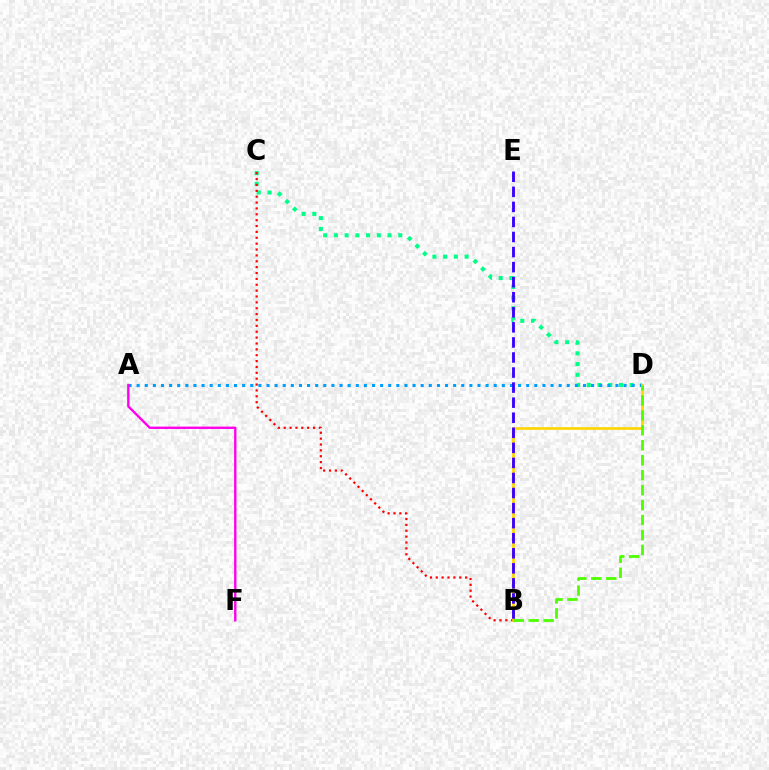{('C', 'D'): [{'color': '#00ff86', 'line_style': 'dotted', 'thickness': 2.92}], ('A', 'D'): [{'color': '#009eff', 'line_style': 'dotted', 'thickness': 2.2}], ('B', 'C'): [{'color': '#ff0000', 'line_style': 'dotted', 'thickness': 1.6}], ('A', 'F'): [{'color': '#ff00ed', 'line_style': 'solid', 'thickness': 1.71}], ('B', 'D'): [{'color': '#ffd500', 'line_style': 'solid', 'thickness': 1.93}, {'color': '#4fff00', 'line_style': 'dashed', 'thickness': 2.03}], ('B', 'E'): [{'color': '#3700ff', 'line_style': 'dashed', 'thickness': 2.05}]}